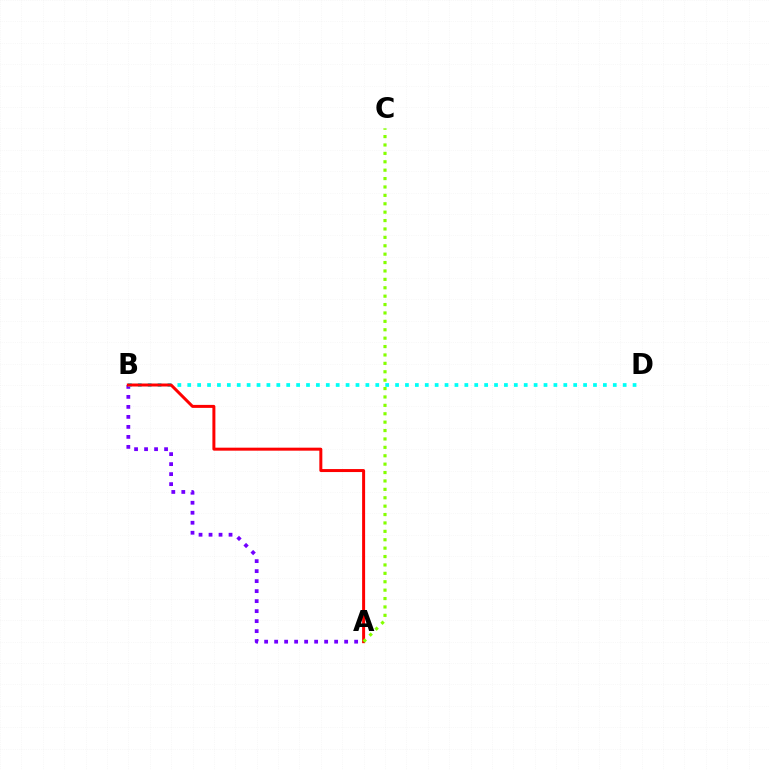{('A', 'B'): [{'color': '#7200ff', 'line_style': 'dotted', 'thickness': 2.72}, {'color': '#ff0000', 'line_style': 'solid', 'thickness': 2.15}], ('B', 'D'): [{'color': '#00fff6', 'line_style': 'dotted', 'thickness': 2.69}], ('A', 'C'): [{'color': '#84ff00', 'line_style': 'dotted', 'thickness': 2.28}]}